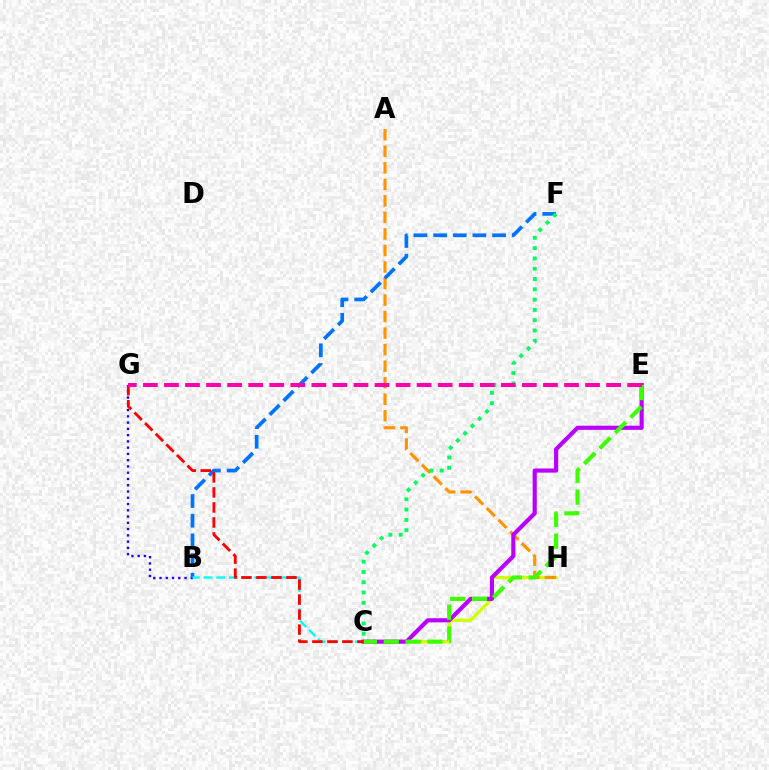{('C', 'H'): [{'color': '#d1ff00', 'line_style': 'solid', 'thickness': 2.38}], ('B', 'G'): [{'color': '#2500ff', 'line_style': 'dotted', 'thickness': 1.7}], ('A', 'H'): [{'color': '#ff9400', 'line_style': 'dashed', 'thickness': 2.25}], ('B', 'F'): [{'color': '#0074ff', 'line_style': 'dashed', 'thickness': 2.67}], ('B', 'C'): [{'color': '#00fff6', 'line_style': 'dashed', 'thickness': 1.72}], ('C', 'E'): [{'color': '#b900ff', 'line_style': 'solid', 'thickness': 2.98}, {'color': '#3dff00', 'line_style': 'dashed', 'thickness': 2.97}], ('C', 'F'): [{'color': '#00ff5c', 'line_style': 'dotted', 'thickness': 2.8}], ('C', 'G'): [{'color': '#ff0000', 'line_style': 'dashed', 'thickness': 2.04}], ('E', 'G'): [{'color': '#ff00ac', 'line_style': 'dashed', 'thickness': 2.86}]}